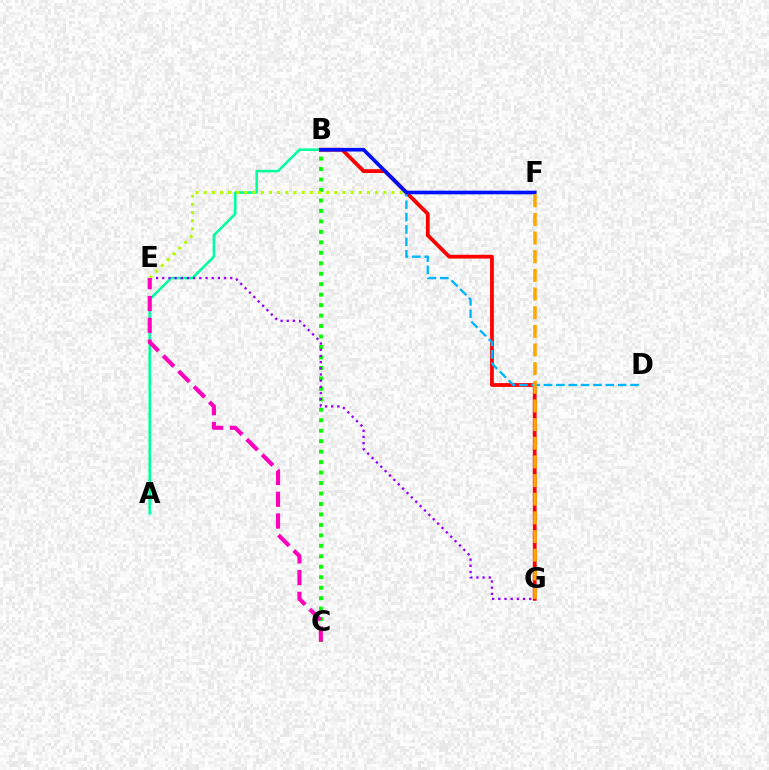{('B', 'C'): [{'color': '#08ff00', 'line_style': 'dotted', 'thickness': 2.84}], ('A', 'B'): [{'color': '#00ff9d', 'line_style': 'solid', 'thickness': 1.84}], ('E', 'G'): [{'color': '#9b00ff', 'line_style': 'dotted', 'thickness': 1.68}], ('B', 'G'): [{'color': '#ff0000', 'line_style': 'solid', 'thickness': 2.73}], ('B', 'D'): [{'color': '#00b5ff', 'line_style': 'dashed', 'thickness': 1.68}], ('E', 'F'): [{'color': '#b3ff00', 'line_style': 'dotted', 'thickness': 2.22}], ('C', 'E'): [{'color': '#ff00bd', 'line_style': 'dashed', 'thickness': 2.96}], ('B', 'F'): [{'color': '#0010ff', 'line_style': 'solid', 'thickness': 2.62}], ('F', 'G'): [{'color': '#ffa500', 'line_style': 'dashed', 'thickness': 2.53}]}